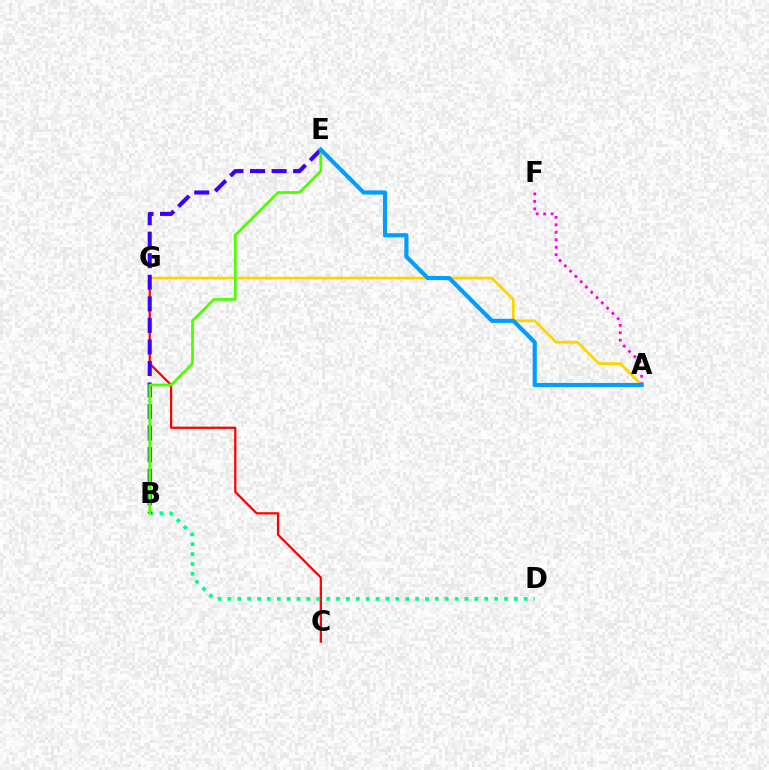{('C', 'G'): [{'color': '#ff0000', 'line_style': 'solid', 'thickness': 1.61}], ('B', 'D'): [{'color': '#00ff86', 'line_style': 'dotted', 'thickness': 2.68}], ('A', 'G'): [{'color': '#ffd500', 'line_style': 'solid', 'thickness': 2.01}], ('A', 'F'): [{'color': '#ff00ed', 'line_style': 'dotted', 'thickness': 2.03}], ('B', 'E'): [{'color': '#3700ff', 'line_style': 'dashed', 'thickness': 2.93}, {'color': '#4fff00', 'line_style': 'solid', 'thickness': 1.97}], ('A', 'E'): [{'color': '#009eff', 'line_style': 'solid', 'thickness': 3.0}]}